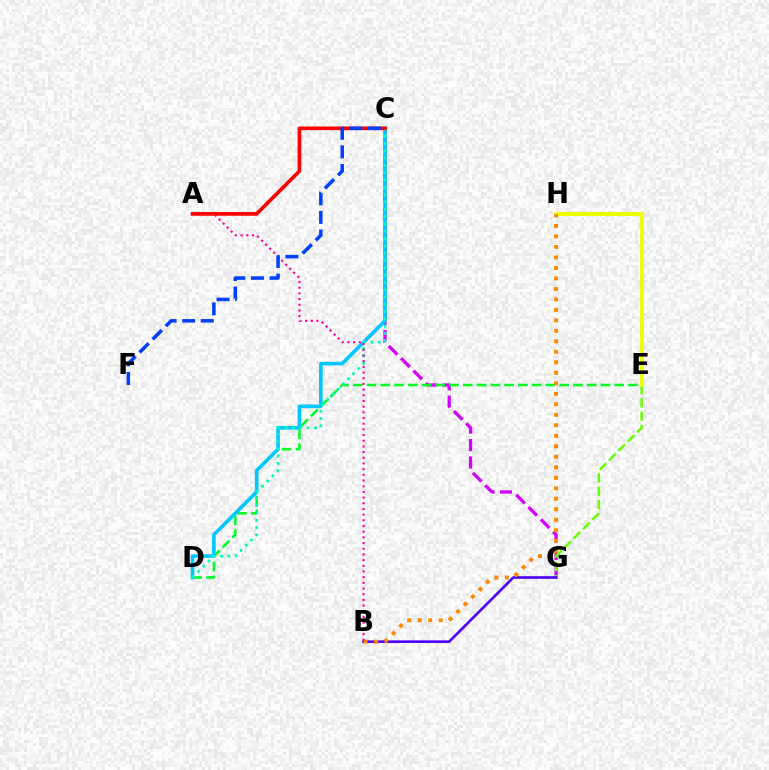{('C', 'G'): [{'color': '#d600ff', 'line_style': 'dashed', 'thickness': 2.37}], ('E', 'G'): [{'color': '#66ff00', 'line_style': 'dashed', 'thickness': 1.8}], ('D', 'E'): [{'color': '#00ff27', 'line_style': 'dashed', 'thickness': 1.87}], ('C', 'D'): [{'color': '#00c7ff', 'line_style': 'solid', 'thickness': 2.61}, {'color': '#00ffaf', 'line_style': 'dotted', 'thickness': 1.98}], ('B', 'G'): [{'color': '#4f00ff', 'line_style': 'solid', 'thickness': 1.91}], ('E', 'H'): [{'color': '#eeff00', 'line_style': 'solid', 'thickness': 2.79}], ('B', 'H'): [{'color': '#ff8800', 'line_style': 'dotted', 'thickness': 2.85}], ('A', 'B'): [{'color': '#ff00a0', 'line_style': 'dotted', 'thickness': 1.54}], ('A', 'C'): [{'color': '#ff0000', 'line_style': 'solid', 'thickness': 2.63}], ('C', 'F'): [{'color': '#003fff', 'line_style': 'dashed', 'thickness': 2.53}]}